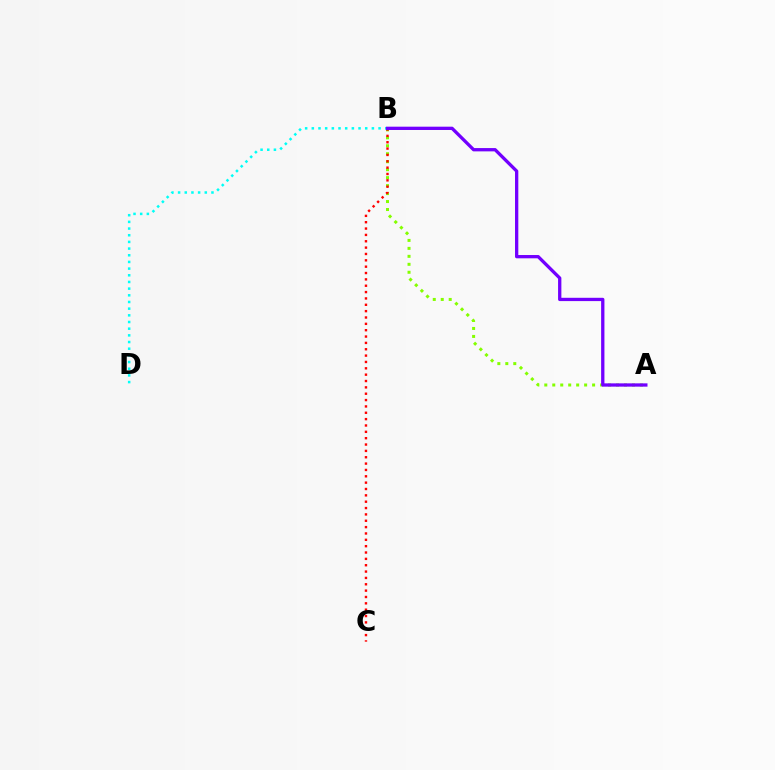{('A', 'B'): [{'color': '#84ff00', 'line_style': 'dotted', 'thickness': 2.17}, {'color': '#7200ff', 'line_style': 'solid', 'thickness': 2.38}], ('B', 'D'): [{'color': '#00fff6', 'line_style': 'dotted', 'thickness': 1.81}], ('B', 'C'): [{'color': '#ff0000', 'line_style': 'dotted', 'thickness': 1.73}]}